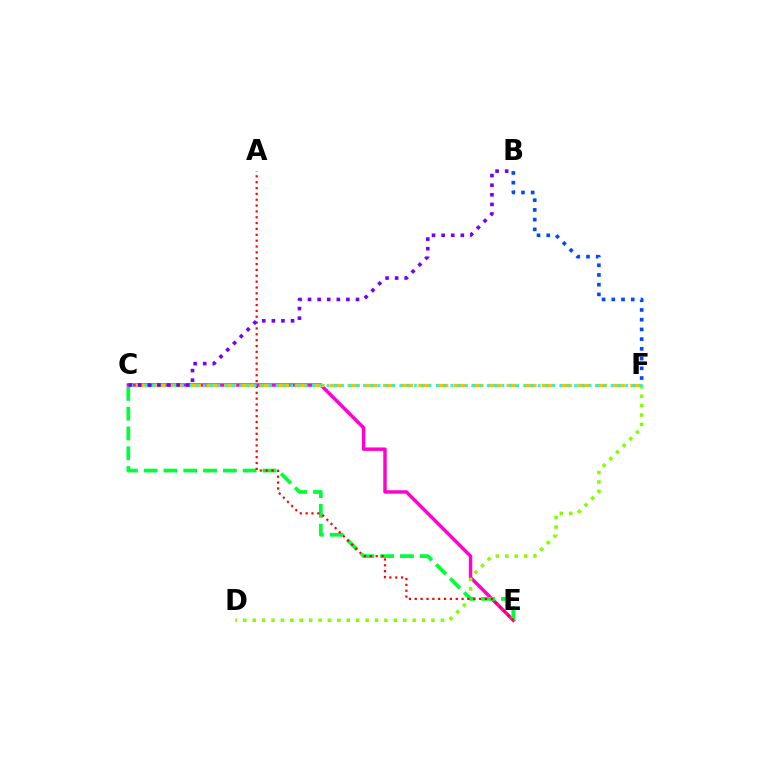{('C', 'E'): [{'color': '#ff00cf', 'line_style': 'solid', 'thickness': 2.48}, {'color': '#00ff39', 'line_style': 'dashed', 'thickness': 2.69}], ('B', 'F'): [{'color': '#004bff', 'line_style': 'dotted', 'thickness': 2.64}], ('C', 'F'): [{'color': '#ffbd00', 'line_style': 'dashed', 'thickness': 2.4}, {'color': '#00fff6', 'line_style': 'dotted', 'thickness': 1.98}], ('D', 'F'): [{'color': '#84ff00', 'line_style': 'dotted', 'thickness': 2.56}], ('A', 'E'): [{'color': '#ff0000', 'line_style': 'dotted', 'thickness': 1.59}], ('B', 'C'): [{'color': '#7200ff', 'line_style': 'dotted', 'thickness': 2.61}]}